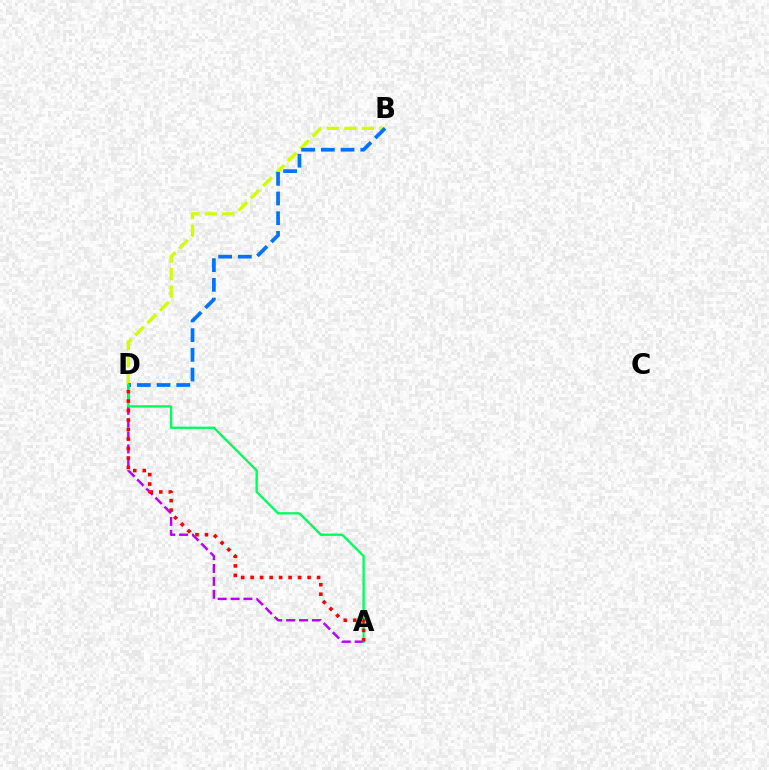{('A', 'D'): [{'color': '#b900ff', 'line_style': 'dashed', 'thickness': 1.75}, {'color': '#00ff5c', 'line_style': 'solid', 'thickness': 1.68}, {'color': '#ff0000', 'line_style': 'dotted', 'thickness': 2.58}], ('B', 'D'): [{'color': '#d1ff00', 'line_style': 'dashed', 'thickness': 2.38}, {'color': '#0074ff', 'line_style': 'dashed', 'thickness': 2.68}]}